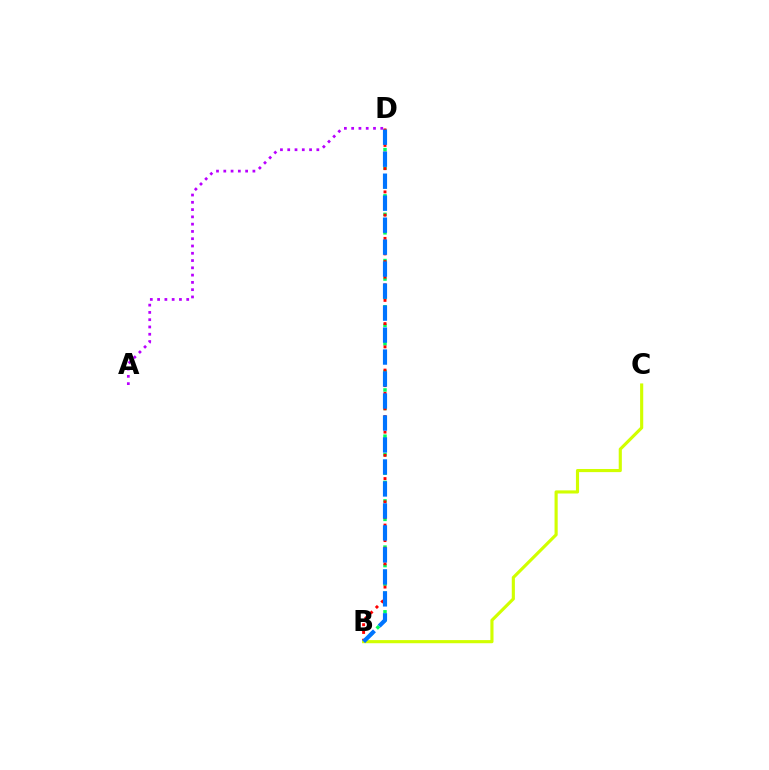{('B', 'D'): [{'color': '#00ff5c', 'line_style': 'dotted', 'thickness': 2.51}, {'color': '#ff0000', 'line_style': 'dotted', 'thickness': 2.11}, {'color': '#0074ff', 'line_style': 'dashed', 'thickness': 2.99}], ('B', 'C'): [{'color': '#d1ff00', 'line_style': 'solid', 'thickness': 2.26}], ('A', 'D'): [{'color': '#b900ff', 'line_style': 'dotted', 'thickness': 1.98}]}